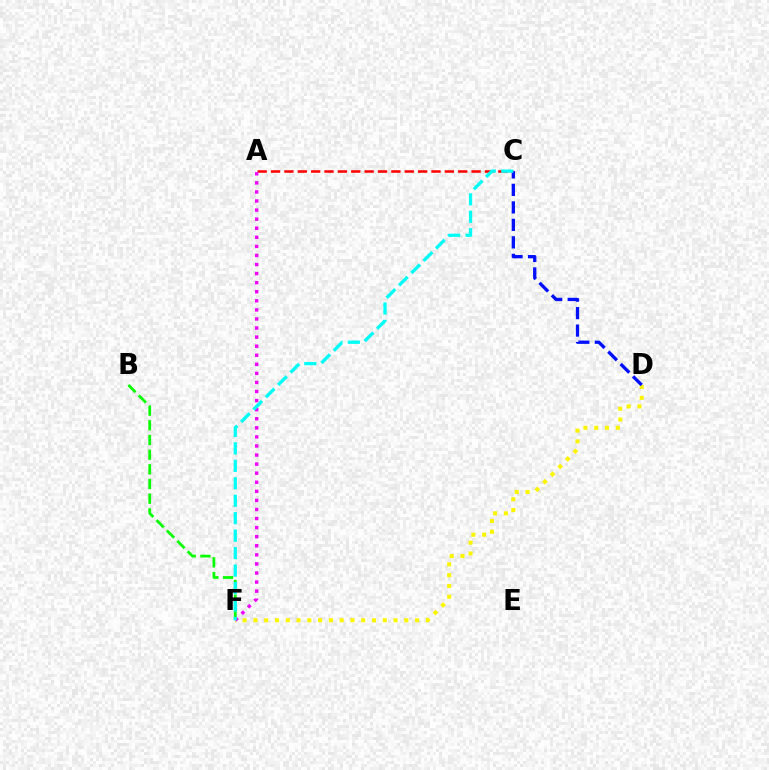{('B', 'F'): [{'color': '#08ff00', 'line_style': 'dashed', 'thickness': 1.99}], ('D', 'F'): [{'color': '#fcf500', 'line_style': 'dotted', 'thickness': 2.93}], ('A', 'C'): [{'color': '#ff0000', 'line_style': 'dashed', 'thickness': 1.82}], ('A', 'F'): [{'color': '#ee00ff', 'line_style': 'dotted', 'thickness': 2.47}], ('C', 'D'): [{'color': '#0010ff', 'line_style': 'dashed', 'thickness': 2.38}], ('C', 'F'): [{'color': '#00fff6', 'line_style': 'dashed', 'thickness': 2.37}]}